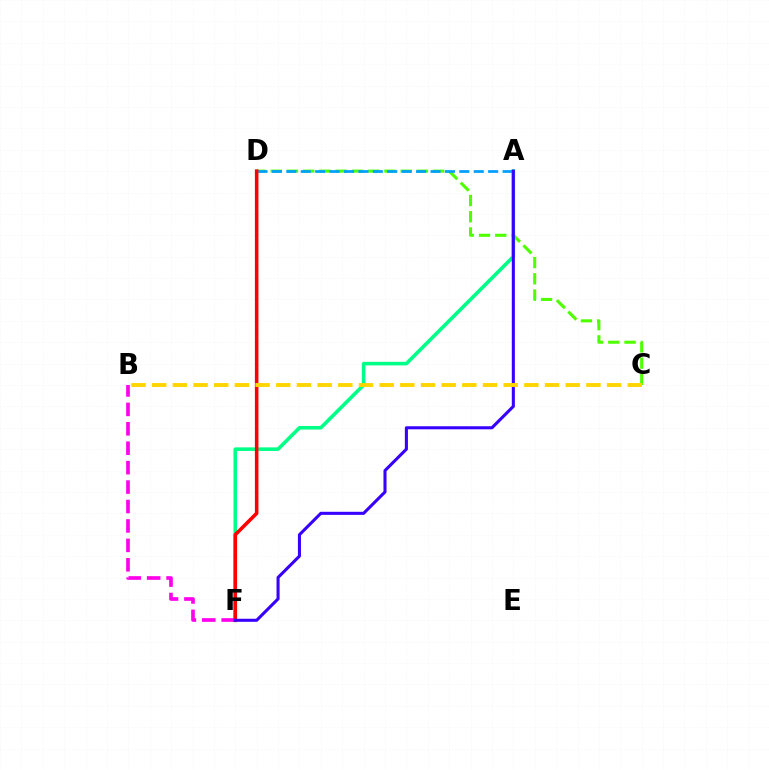{('A', 'F'): [{'color': '#00ff86', 'line_style': 'solid', 'thickness': 2.58}, {'color': '#3700ff', 'line_style': 'solid', 'thickness': 2.21}], ('C', 'D'): [{'color': '#4fff00', 'line_style': 'dashed', 'thickness': 2.21}], ('A', 'D'): [{'color': '#009eff', 'line_style': 'dashed', 'thickness': 1.96}], ('B', 'F'): [{'color': '#ff00ed', 'line_style': 'dashed', 'thickness': 2.64}], ('D', 'F'): [{'color': '#ff0000', 'line_style': 'solid', 'thickness': 2.57}], ('B', 'C'): [{'color': '#ffd500', 'line_style': 'dashed', 'thickness': 2.81}]}